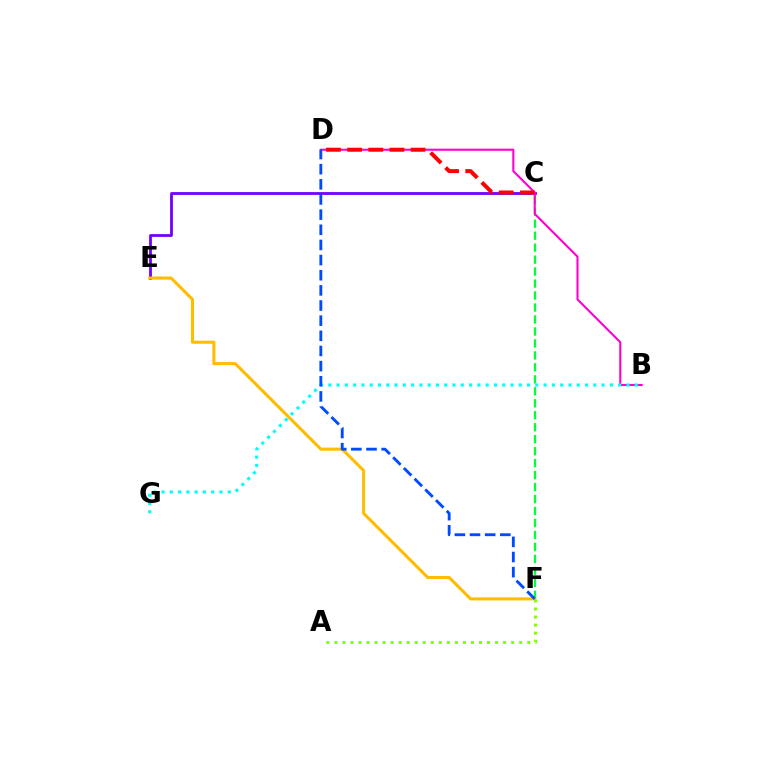{('C', 'E'): [{'color': '#7200ff', 'line_style': 'solid', 'thickness': 2.01}], ('C', 'F'): [{'color': '#00ff39', 'line_style': 'dashed', 'thickness': 1.63}], ('B', 'D'): [{'color': '#ff00cf', 'line_style': 'solid', 'thickness': 1.51}], ('E', 'F'): [{'color': '#ffbd00', 'line_style': 'solid', 'thickness': 2.22}], ('C', 'D'): [{'color': '#ff0000', 'line_style': 'dashed', 'thickness': 2.87}], ('B', 'G'): [{'color': '#00fff6', 'line_style': 'dotted', 'thickness': 2.25}], ('A', 'F'): [{'color': '#84ff00', 'line_style': 'dotted', 'thickness': 2.18}], ('D', 'F'): [{'color': '#004bff', 'line_style': 'dashed', 'thickness': 2.06}]}